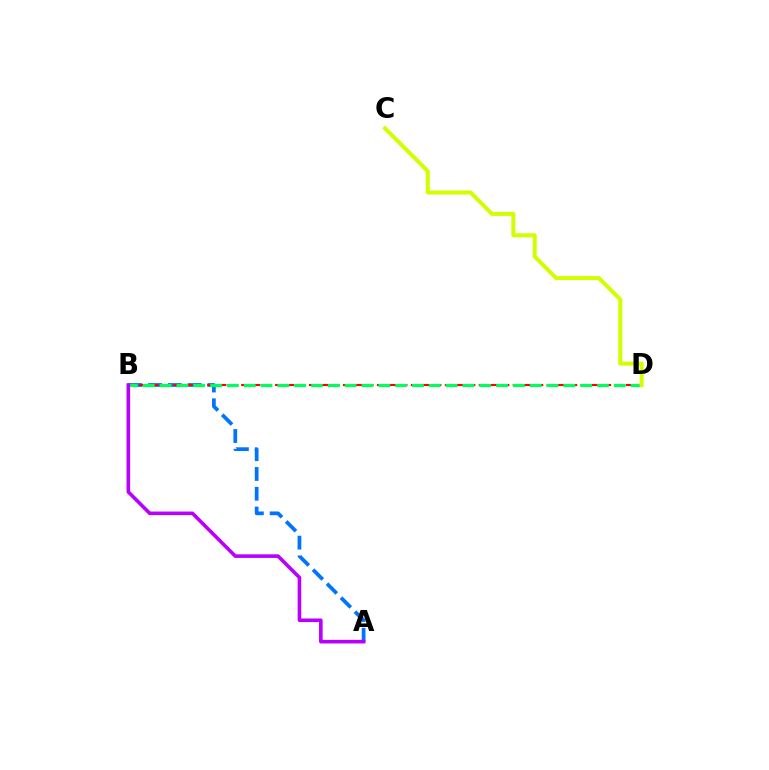{('A', 'B'): [{'color': '#0074ff', 'line_style': 'dashed', 'thickness': 2.69}, {'color': '#b900ff', 'line_style': 'solid', 'thickness': 2.59}], ('B', 'D'): [{'color': '#ff0000', 'line_style': 'dashed', 'thickness': 1.54}, {'color': '#00ff5c', 'line_style': 'dashed', 'thickness': 2.29}], ('C', 'D'): [{'color': '#d1ff00', 'line_style': 'solid', 'thickness': 2.89}]}